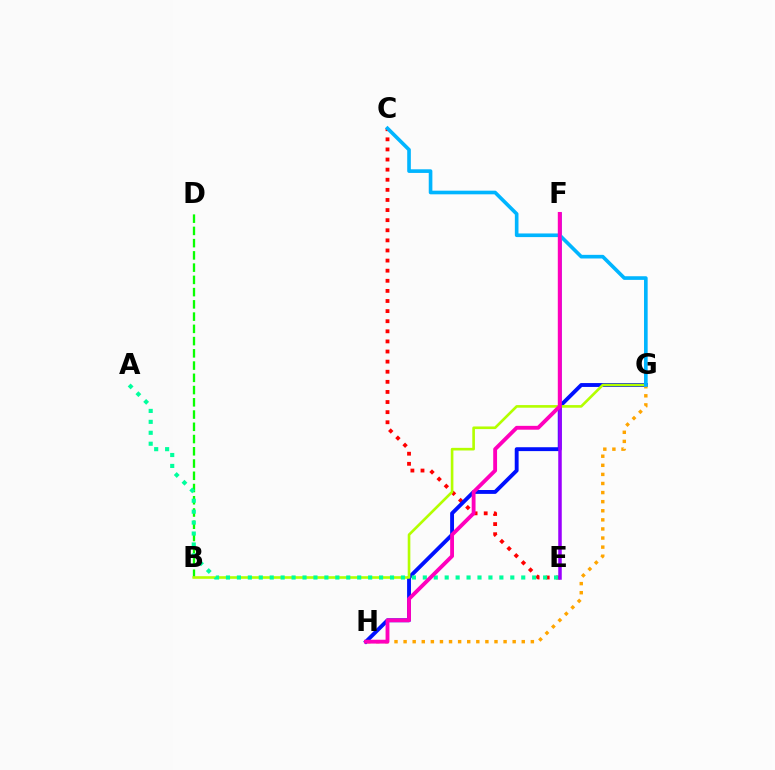{('B', 'D'): [{'color': '#08ff00', 'line_style': 'dashed', 'thickness': 1.66}], ('C', 'E'): [{'color': '#ff0000', 'line_style': 'dotted', 'thickness': 2.75}], ('G', 'H'): [{'color': '#0010ff', 'line_style': 'solid', 'thickness': 2.79}, {'color': '#ffa500', 'line_style': 'dotted', 'thickness': 2.47}], ('B', 'G'): [{'color': '#b3ff00', 'line_style': 'solid', 'thickness': 1.89}], ('E', 'F'): [{'color': '#9b00ff', 'line_style': 'solid', 'thickness': 2.52}], ('A', 'E'): [{'color': '#00ff9d', 'line_style': 'dotted', 'thickness': 2.97}], ('C', 'G'): [{'color': '#00b5ff', 'line_style': 'solid', 'thickness': 2.62}], ('F', 'H'): [{'color': '#ff00bd', 'line_style': 'solid', 'thickness': 2.77}]}